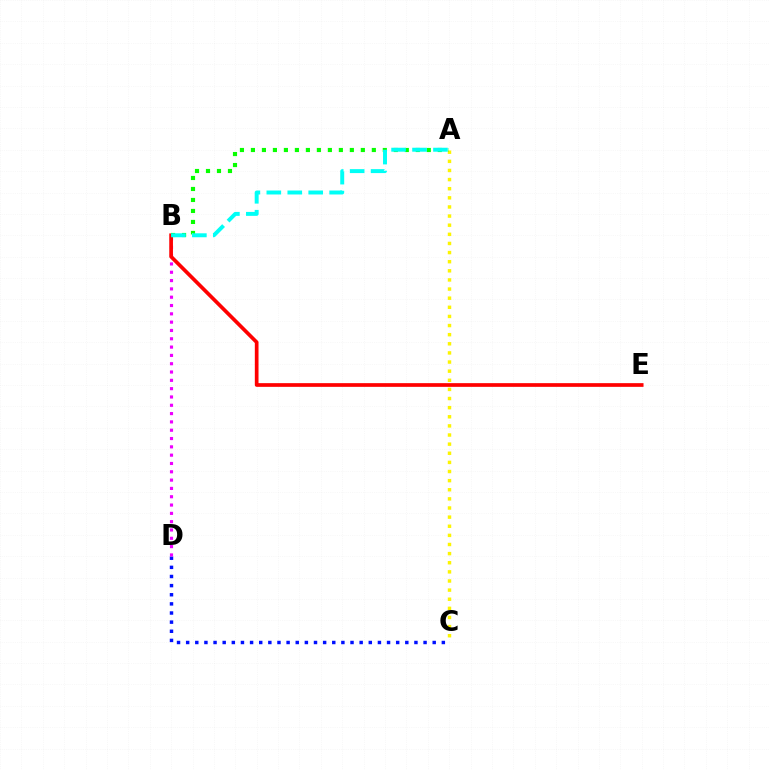{('A', 'C'): [{'color': '#fcf500', 'line_style': 'dotted', 'thickness': 2.48}], ('C', 'D'): [{'color': '#0010ff', 'line_style': 'dotted', 'thickness': 2.48}], ('B', 'D'): [{'color': '#ee00ff', 'line_style': 'dotted', 'thickness': 2.26}], ('B', 'E'): [{'color': '#ff0000', 'line_style': 'solid', 'thickness': 2.66}], ('A', 'B'): [{'color': '#08ff00', 'line_style': 'dotted', 'thickness': 2.99}, {'color': '#00fff6', 'line_style': 'dashed', 'thickness': 2.84}]}